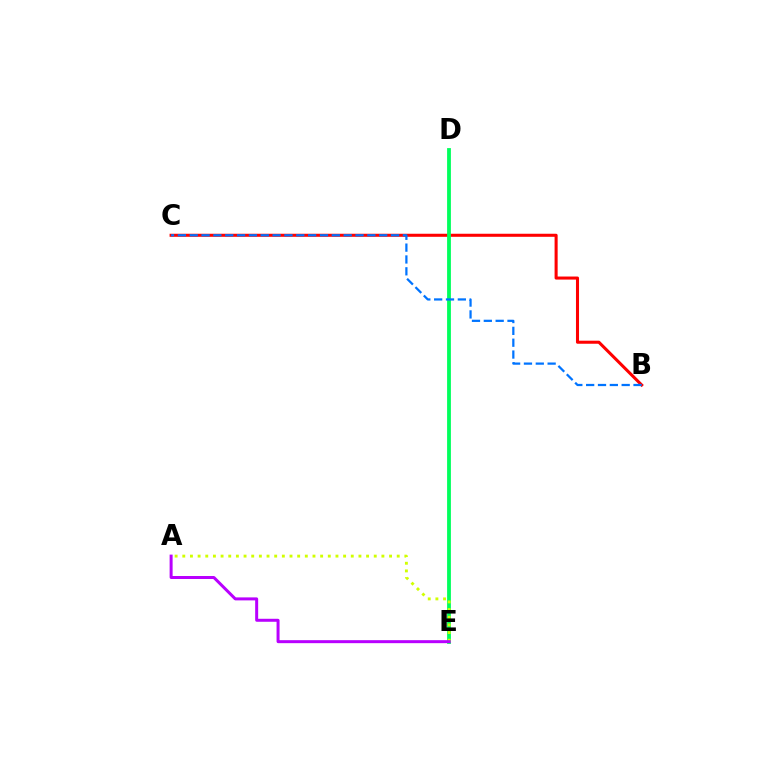{('B', 'C'): [{'color': '#ff0000', 'line_style': 'solid', 'thickness': 2.2}, {'color': '#0074ff', 'line_style': 'dashed', 'thickness': 1.61}], ('D', 'E'): [{'color': '#00ff5c', 'line_style': 'solid', 'thickness': 2.74}], ('A', 'E'): [{'color': '#d1ff00', 'line_style': 'dotted', 'thickness': 2.08}, {'color': '#b900ff', 'line_style': 'solid', 'thickness': 2.16}]}